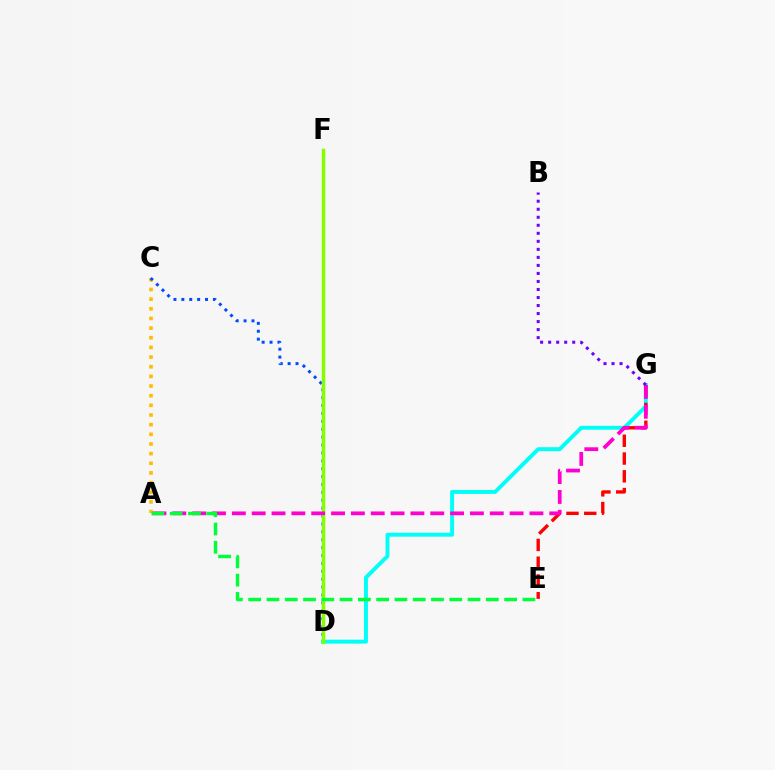{('A', 'C'): [{'color': '#ffbd00', 'line_style': 'dotted', 'thickness': 2.62}], ('C', 'D'): [{'color': '#004bff', 'line_style': 'dotted', 'thickness': 2.14}], ('D', 'G'): [{'color': '#00fff6', 'line_style': 'solid', 'thickness': 2.83}], ('D', 'F'): [{'color': '#84ff00', 'line_style': 'solid', 'thickness': 2.51}], ('E', 'G'): [{'color': '#ff0000', 'line_style': 'dashed', 'thickness': 2.41}], ('A', 'G'): [{'color': '#ff00cf', 'line_style': 'dashed', 'thickness': 2.7}], ('B', 'G'): [{'color': '#7200ff', 'line_style': 'dotted', 'thickness': 2.18}], ('A', 'E'): [{'color': '#00ff39', 'line_style': 'dashed', 'thickness': 2.48}]}